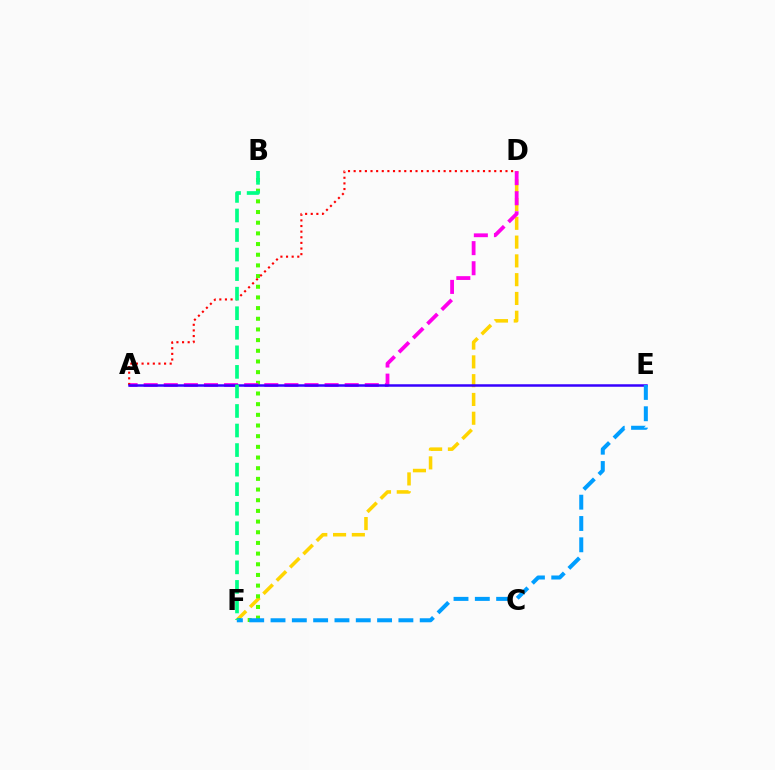{('D', 'F'): [{'color': '#ffd500', 'line_style': 'dashed', 'thickness': 2.55}], ('B', 'F'): [{'color': '#4fff00', 'line_style': 'dotted', 'thickness': 2.9}, {'color': '#00ff86', 'line_style': 'dashed', 'thickness': 2.66}], ('A', 'D'): [{'color': '#ff00ed', 'line_style': 'dashed', 'thickness': 2.73}, {'color': '#ff0000', 'line_style': 'dotted', 'thickness': 1.53}], ('A', 'E'): [{'color': '#3700ff', 'line_style': 'solid', 'thickness': 1.8}], ('E', 'F'): [{'color': '#009eff', 'line_style': 'dashed', 'thickness': 2.9}]}